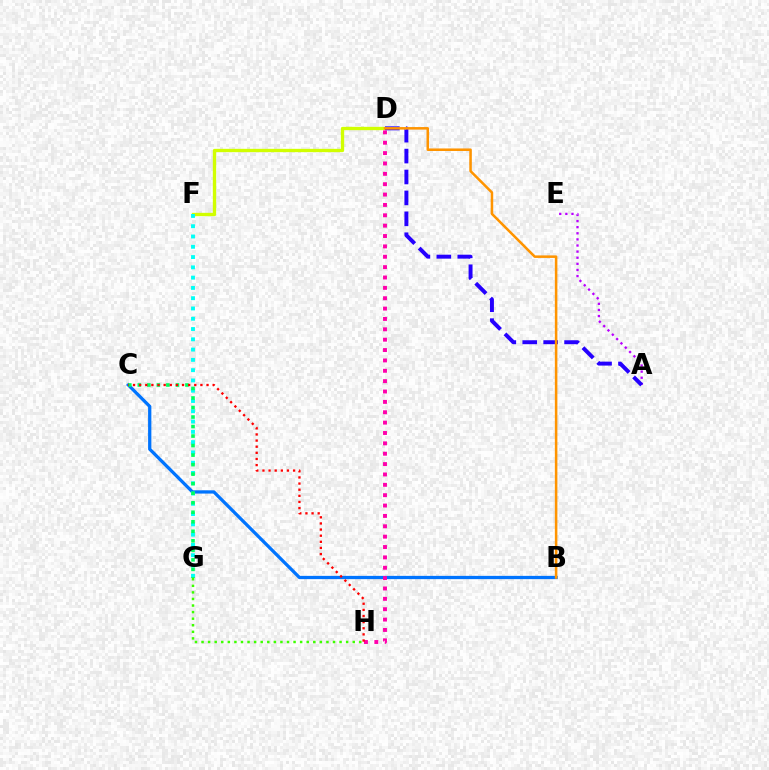{('D', 'F'): [{'color': '#d1ff00', 'line_style': 'solid', 'thickness': 2.4}], ('B', 'C'): [{'color': '#0074ff', 'line_style': 'solid', 'thickness': 2.35}], ('F', 'G'): [{'color': '#00fff6', 'line_style': 'dotted', 'thickness': 2.79}], ('A', 'E'): [{'color': '#b900ff', 'line_style': 'dotted', 'thickness': 1.66}], ('A', 'D'): [{'color': '#2500ff', 'line_style': 'dashed', 'thickness': 2.84}], ('C', 'G'): [{'color': '#00ff5c', 'line_style': 'dotted', 'thickness': 2.59}], ('D', 'H'): [{'color': '#ff00ac', 'line_style': 'dotted', 'thickness': 2.82}], ('B', 'D'): [{'color': '#ff9400', 'line_style': 'solid', 'thickness': 1.83}], ('G', 'H'): [{'color': '#3dff00', 'line_style': 'dotted', 'thickness': 1.79}], ('C', 'H'): [{'color': '#ff0000', 'line_style': 'dotted', 'thickness': 1.66}]}